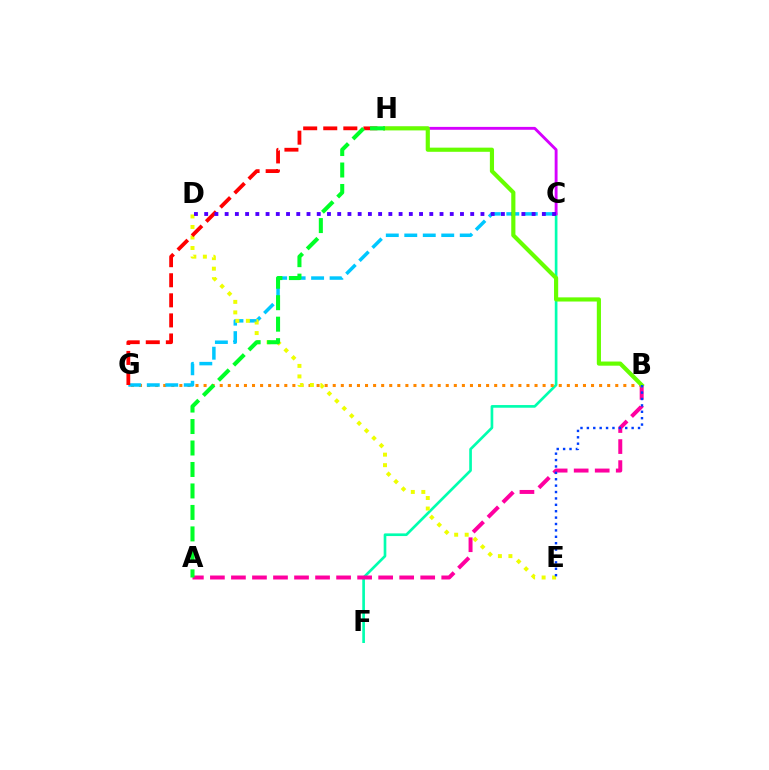{('C', 'F'): [{'color': '#00ffaf', 'line_style': 'solid', 'thickness': 1.92}], ('B', 'G'): [{'color': '#ff8800', 'line_style': 'dotted', 'thickness': 2.19}], ('C', 'G'): [{'color': '#00c7ff', 'line_style': 'dashed', 'thickness': 2.51}], ('D', 'E'): [{'color': '#eeff00', 'line_style': 'dotted', 'thickness': 2.86}], ('G', 'H'): [{'color': '#ff0000', 'line_style': 'dashed', 'thickness': 2.73}], ('C', 'H'): [{'color': '#d600ff', 'line_style': 'solid', 'thickness': 2.07}], ('C', 'D'): [{'color': '#4f00ff', 'line_style': 'dotted', 'thickness': 2.78}], ('A', 'B'): [{'color': '#ff00a0', 'line_style': 'dashed', 'thickness': 2.86}], ('B', 'H'): [{'color': '#66ff00', 'line_style': 'solid', 'thickness': 2.99}], ('A', 'H'): [{'color': '#00ff27', 'line_style': 'dashed', 'thickness': 2.92}], ('B', 'E'): [{'color': '#003fff', 'line_style': 'dotted', 'thickness': 1.74}]}